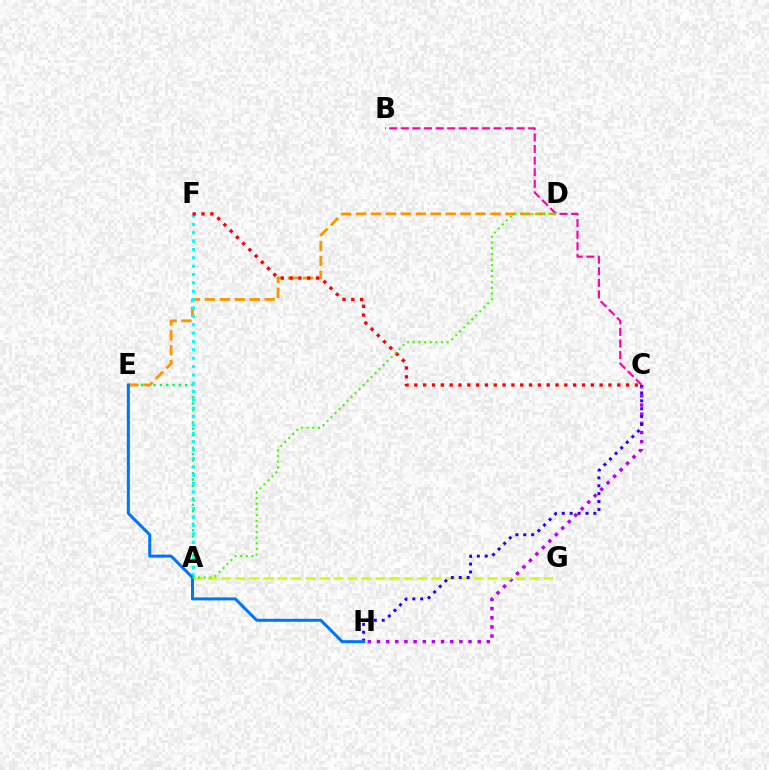{('A', 'E'): [{'color': '#00ff5c', 'line_style': 'dotted', 'thickness': 1.72}], ('D', 'E'): [{'color': '#ff9400', 'line_style': 'dashed', 'thickness': 2.03}], ('C', 'H'): [{'color': '#b900ff', 'line_style': 'dotted', 'thickness': 2.49}, {'color': '#2500ff', 'line_style': 'dotted', 'thickness': 2.15}], ('B', 'C'): [{'color': '#ff00ac', 'line_style': 'dashed', 'thickness': 1.57}], ('A', 'G'): [{'color': '#d1ff00', 'line_style': 'dashed', 'thickness': 1.9}], ('A', 'F'): [{'color': '#00fff6', 'line_style': 'dotted', 'thickness': 2.27}], ('E', 'H'): [{'color': '#0074ff', 'line_style': 'solid', 'thickness': 2.16}], ('C', 'F'): [{'color': '#ff0000', 'line_style': 'dotted', 'thickness': 2.4}], ('A', 'D'): [{'color': '#3dff00', 'line_style': 'dotted', 'thickness': 1.54}]}